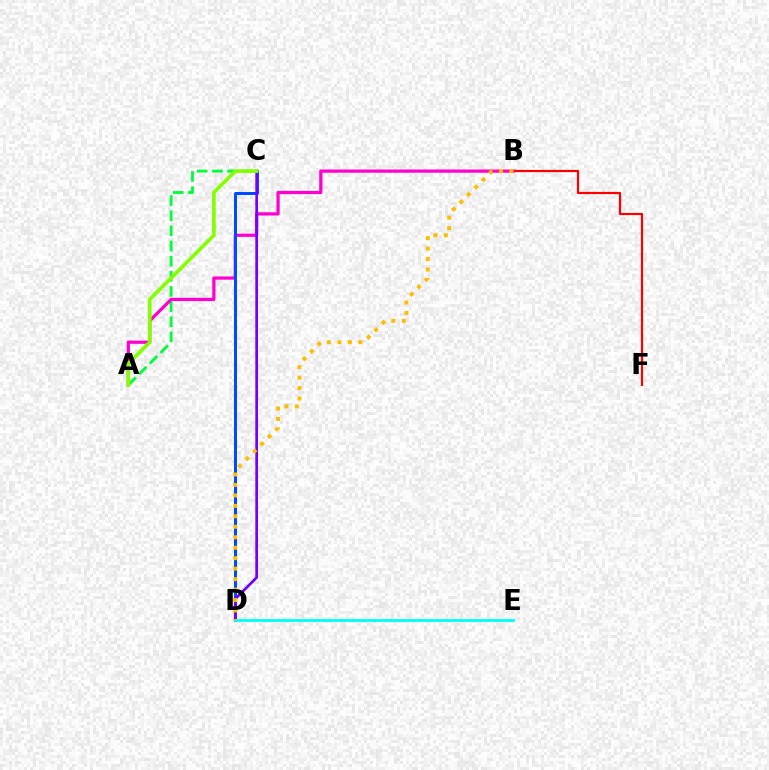{('B', 'F'): [{'color': '#ff0000', 'line_style': 'solid', 'thickness': 1.59}], ('A', 'C'): [{'color': '#00ff39', 'line_style': 'dashed', 'thickness': 2.06}, {'color': '#84ff00', 'line_style': 'solid', 'thickness': 2.62}], ('A', 'B'): [{'color': '#ff00cf', 'line_style': 'solid', 'thickness': 2.32}], ('C', 'D'): [{'color': '#004bff', 'line_style': 'solid', 'thickness': 2.15}, {'color': '#7200ff', 'line_style': 'solid', 'thickness': 1.96}], ('D', 'E'): [{'color': '#00fff6', 'line_style': 'solid', 'thickness': 2.03}], ('B', 'D'): [{'color': '#ffbd00', 'line_style': 'dotted', 'thickness': 2.84}]}